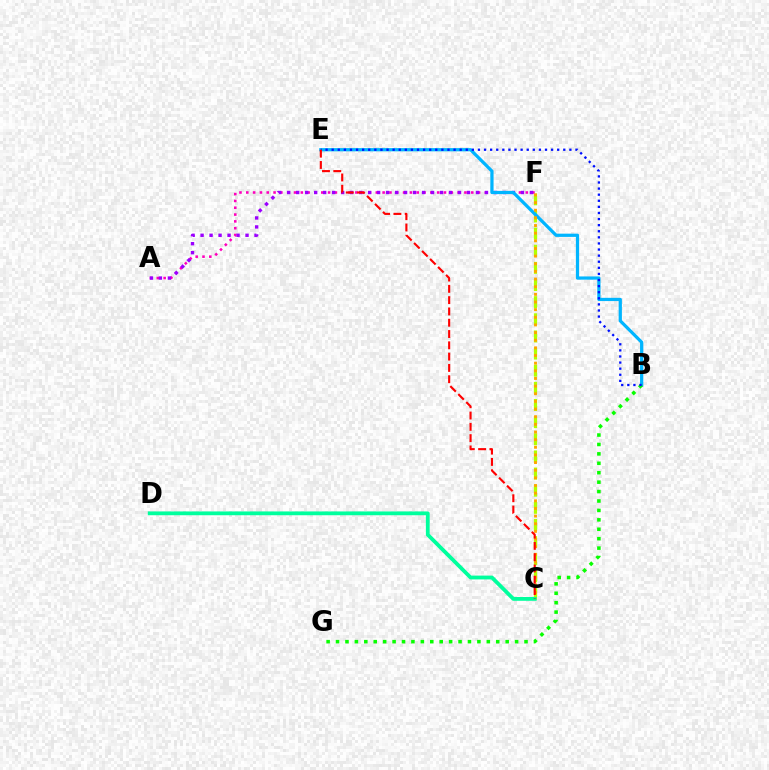{('C', 'F'): [{'color': '#b3ff00', 'line_style': 'dashed', 'thickness': 2.33}, {'color': '#ffa500', 'line_style': 'dotted', 'thickness': 2.08}], ('A', 'F'): [{'color': '#ff00bd', 'line_style': 'dotted', 'thickness': 1.85}, {'color': '#9b00ff', 'line_style': 'dotted', 'thickness': 2.44}], ('B', 'E'): [{'color': '#00b5ff', 'line_style': 'solid', 'thickness': 2.33}, {'color': '#0010ff', 'line_style': 'dotted', 'thickness': 1.66}], ('B', 'G'): [{'color': '#08ff00', 'line_style': 'dotted', 'thickness': 2.56}], ('C', 'D'): [{'color': '#00ff9d', 'line_style': 'solid', 'thickness': 2.74}], ('C', 'E'): [{'color': '#ff0000', 'line_style': 'dashed', 'thickness': 1.53}]}